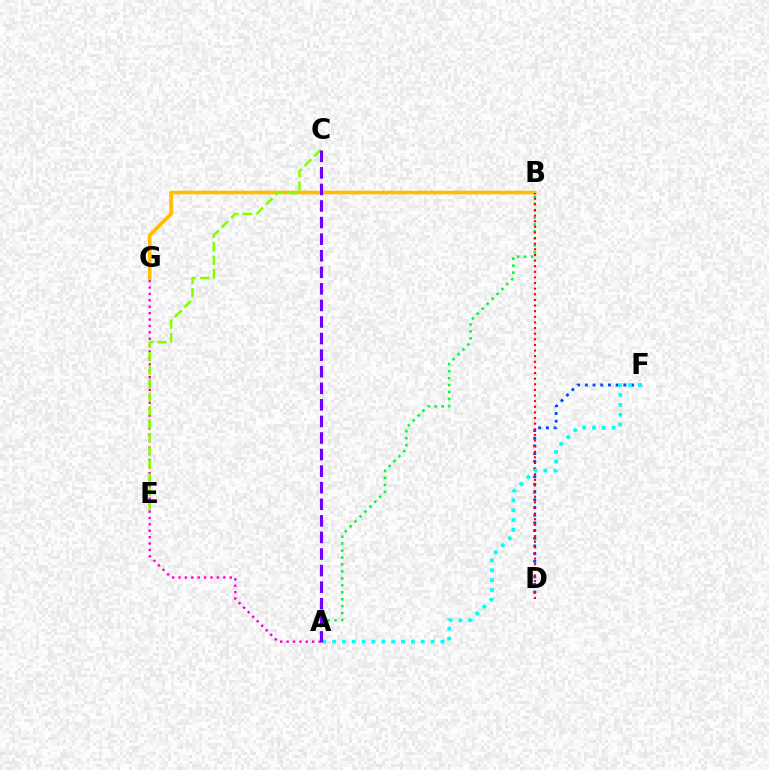{('A', 'G'): [{'color': '#ff00cf', 'line_style': 'dotted', 'thickness': 1.74}], ('A', 'B'): [{'color': '#00ff39', 'line_style': 'dotted', 'thickness': 1.89}], ('D', 'F'): [{'color': '#004bff', 'line_style': 'dotted', 'thickness': 2.09}], ('B', 'G'): [{'color': '#ffbd00', 'line_style': 'solid', 'thickness': 2.6}], ('C', 'E'): [{'color': '#84ff00', 'line_style': 'dashed', 'thickness': 1.83}], ('B', 'D'): [{'color': '#ff0000', 'line_style': 'dotted', 'thickness': 1.53}], ('A', 'F'): [{'color': '#00fff6', 'line_style': 'dotted', 'thickness': 2.68}], ('A', 'C'): [{'color': '#7200ff', 'line_style': 'dashed', 'thickness': 2.25}]}